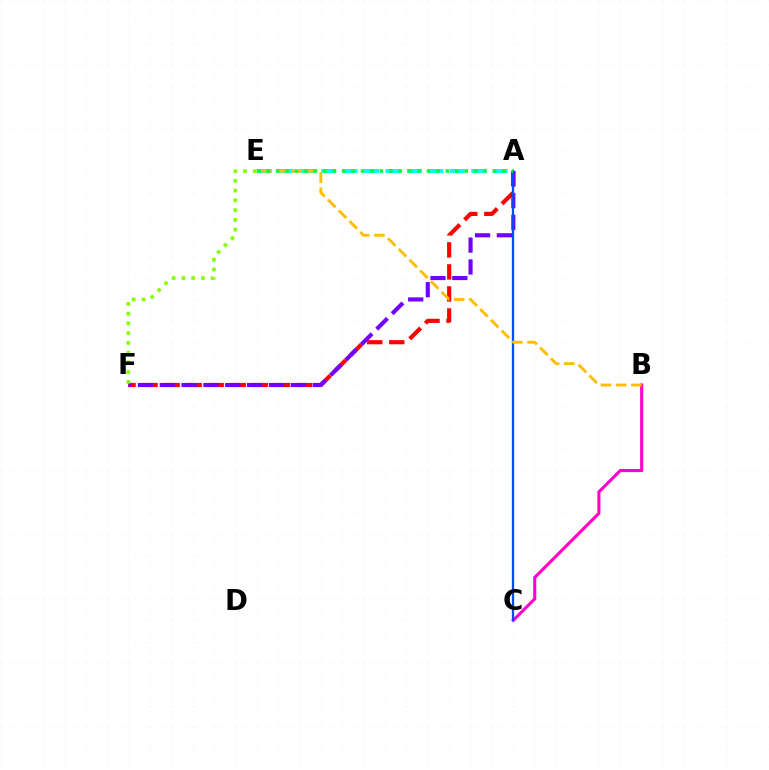{('A', 'F'): [{'color': '#ff0000', 'line_style': 'dashed', 'thickness': 2.99}, {'color': '#7200ff', 'line_style': 'dashed', 'thickness': 2.97}], ('A', 'E'): [{'color': '#00fff6', 'line_style': 'dashed', 'thickness': 2.91}, {'color': '#00ff39', 'line_style': 'dotted', 'thickness': 2.56}], ('B', 'C'): [{'color': '#ff00cf', 'line_style': 'solid', 'thickness': 2.23}], ('E', 'F'): [{'color': '#84ff00', 'line_style': 'dotted', 'thickness': 2.65}], ('A', 'C'): [{'color': '#004bff', 'line_style': 'solid', 'thickness': 1.66}], ('B', 'E'): [{'color': '#ffbd00', 'line_style': 'dashed', 'thickness': 2.06}]}